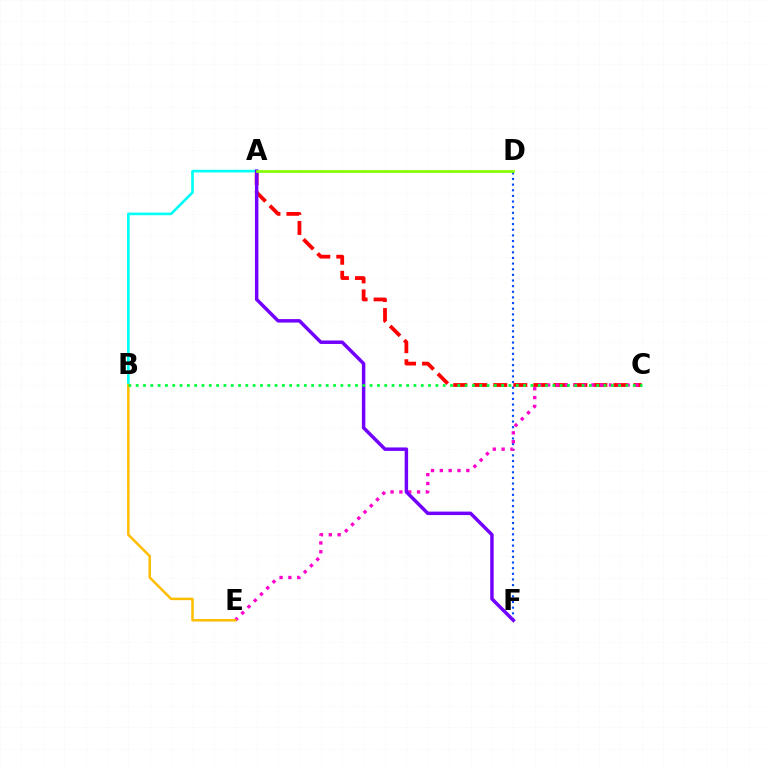{('A', 'C'): [{'color': '#ff0000', 'line_style': 'dashed', 'thickness': 2.72}], ('D', 'F'): [{'color': '#004bff', 'line_style': 'dotted', 'thickness': 1.53}], ('C', 'E'): [{'color': '#ff00cf', 'line_style': 'dotted', 'thickness': 2.4}], ('A', 'B'): [{'color': '#00fff6', 'line_style': 'solid', 'thickness': 1.9}], ('B', 'E'): [{'color': '#ffbd00', 'line_style': 'solid', 'thickness': 1.8}], ('A', 'F'): [{'color': '#7200ff', 'line_style': 'solid', 'thickness': 2.49}], ('A', 'D'): [{'color': '#84ff00', 'line_style': 'solid', 'thickness': 1.94}], ('B', 'C'): [{'color': '#00ff39', 'line_style': 'dotted', 'thickness': 1.99}]}